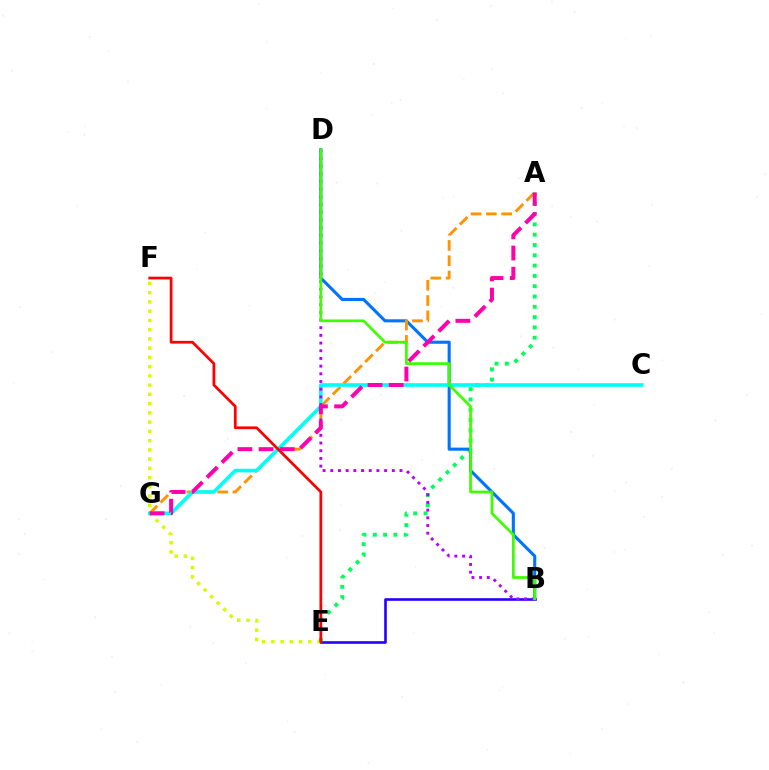{('E', 'F'): [{'color': '#d1ff00', 'line_style': 'dotted', 'thickness': 2.51}, {'color': '#ff0000', 'line_style': 'solid', 'thickness': 1.97}], ('A', 'E'): [{'color': '#00ff5c', 'line_style': 'dotted', 'thickness': 2.8}], ('B', 'D'): [{'color': '#0074ff', 'line_style': 'solid', 'thickness': 2.23}, {'color': '#b900ff', 'line_style': 'dotted', 'thickness': 2.09}, {'color': '#3dff00', 'line_style': 'solid', 'thickness': 1.97}], ('B', 'E'): [{'color': '#2500ff', 'line_style': 'solid', 'thickness': 1.88}], ('A', 'G'): [{'color': '#ff9400', 'line_style': 'dashed', 'thickness': 2.08}, {'color': '#ff00ac', 'line_style': 'dashed', 'thickness': 2.87}], ('C', 'G'): [{'color': '#00fff6', 'line_style': 'solid', 'thickness': 2.62}]}